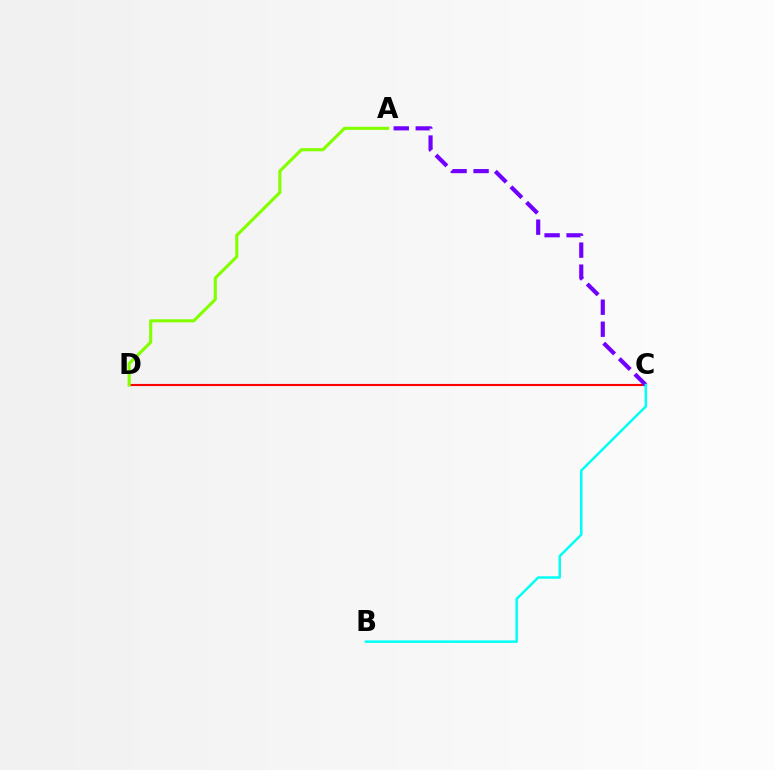{('C', 'D'): [{'color': '#ff0000', 'line_style': 'solid', 'thickness': 1.53}], ('A', 'D'): [{'color': '#84ff00', 'line_style': 'solid', 'thickness': 2.25}], ('A', 'C'): [{'color': '#7200ff', 'line_style': 'dashed', 'thickness': 2.99}], ('B', 'C'): [{'color': '#00fff6', 'line_style': 'solid', 'thickness': 1.79}]}